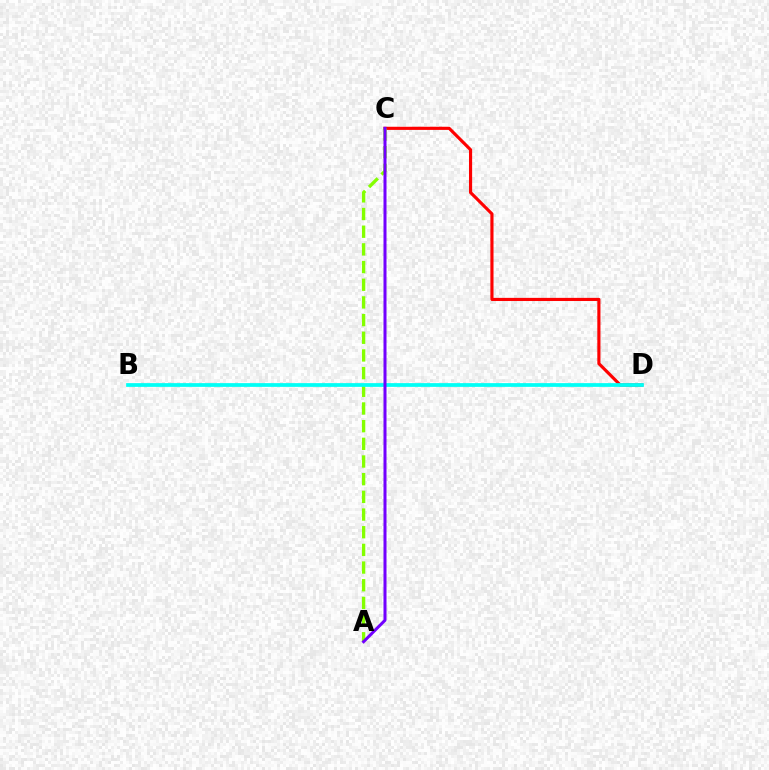{('C', 'D'): [{'color': '#ff0000', 'line_style': 'solid', 'thickness': 2.26}], ('A', 'C'): [{'color': '#84ff00', 'line_style': 'dashed', 'thickness': 2.4}, {'color': '#7200ff', 'line_style': 'solid', 'thickness': 2.17}], ('B', 'D'): [{'color': '#00fff6', 'line_style': 'solid', 'thickness': 2.69}]}